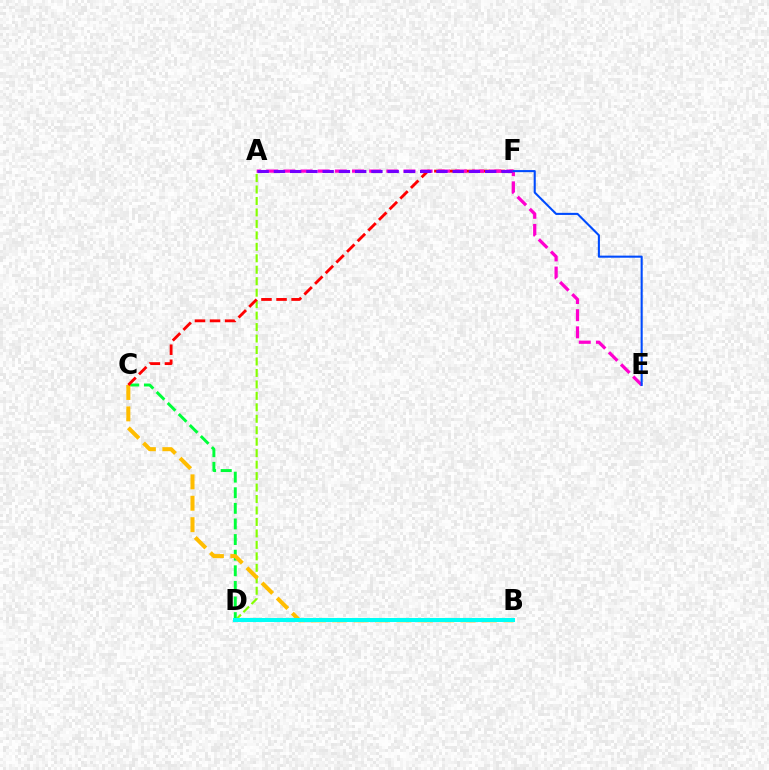{('A', 'D'): [{'color': '#84ff00', 'line_style': 'dashed', 'thickness': 1.56}], ('C', 'D'): [{'color': '#00ff39', 'line_style': 'dashed', 'thickness': 2.12}], ('B', 'C'): [{'color': '#ffbd00', 'line_style': 'dashed', 'thickness': 2.91}], ('B', 'D'): [{'color': '#00fff6', 'line_style': 'solid', 'thickness': 2.92}], ('C', 'F'): [{'color': '#ff0000', 'line_style': 'dashed', 'thickness': 2.05}], ('A', 'E'): [{'color': '#ff00cf', 'line_style': 'dashed', 'thickness': 2.33}], ('E', 'F'): [{'color': '#004bff', 'line_style': 'solid', 'thickness': 1.51}], ('A', 'F'): [{'color': '#7200ff', 'line_style': 'dashed', 'thickness': 2.21}]}